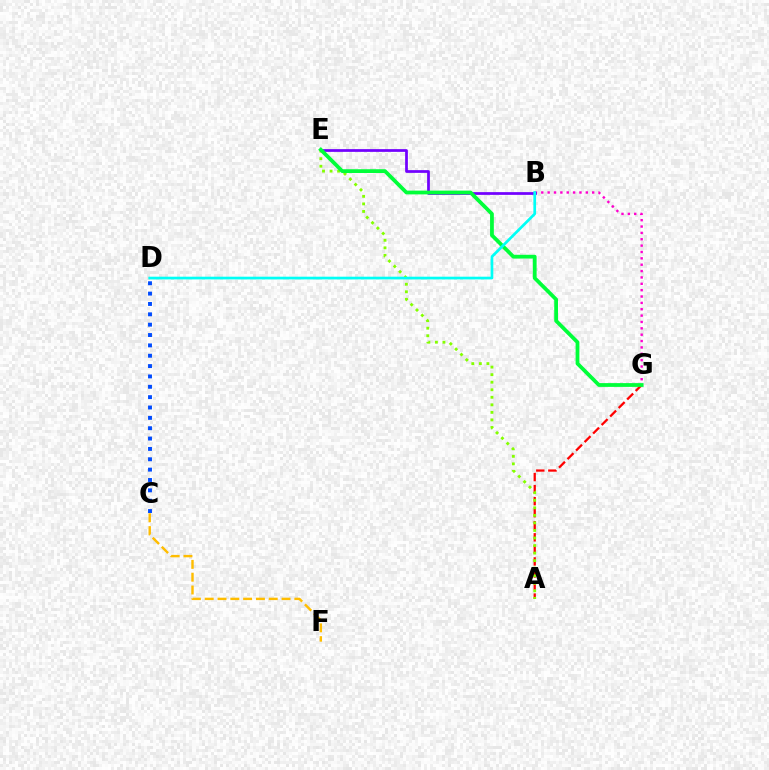{('C', 'F'): [{'color': '#ffbd00', 'line_style': 'dashed', 'thickness': 1.74}], ('A', 'G'): [{'color': '#ff0000', 'line_style': 'dashed', 'thickness': 1.64}], ('B', 'G'): [{'color': '#ff00cf', 'line_style': 'dotted', 'thickness': 1.73}], ('C', 'D'): [{'color': '#004bff', 'line_style': 'dotted', 'thickness': 2.81}], ('A', 'E'): [{'color': '#84ff00', 'line_style': 'dotted', 'thickness': 2.05}], ('B', 'E'): [{'color': '#7200ff', 'line_style': 'solid', 'thickness': 1.97}], ('E', 'G'): [{'color': '#00ff39', 'line_style': 'solid', 'thickness': 2.71}], ('B', 'D'): [{'color': '#00fff6', 'line_style': 'solid', 'thickness': 1.95}]}